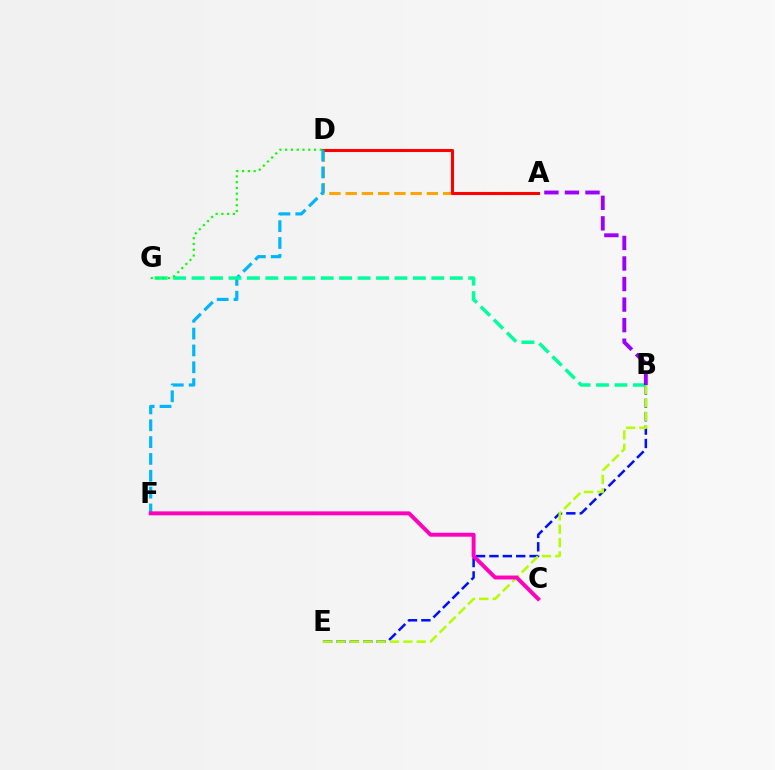{('A', 'D'): [{'color': '#ffa500', 'line_style': 'dashed', 'thickness': 2.21}, {'color': '#ff0000', 'line_style': 'solid', 'thickness': 2.21}], ('B', 'E'): [{'color': '#0010ff', 'line_style': 'dashed', 'thickness': 1.82}, {'color': '#b3ff00', 'line_style': 'dashed', 'thickness': 1.82}], ('D', 'F'): [{'color': '#00b5ff', 'line_style': 'dashed', 'thickness': 2.29}], ('B', 'G'): [{'color': '#00ff9d', 'line_style': 'dashed', 'thickness': 2.51}], ('C', 'F'): [{'color': '#ff00bd', 'line_style': 'solid', 'thickness': 2.83}], ('A', 'B'): [{'color': '#9b00ff', 'line_style': 'dashed', 'thickness': 2.79}], ('D', 'G'): [{'color': '#08ff00', 'line_style': 'dotted', 'thickness': 1.57}]}